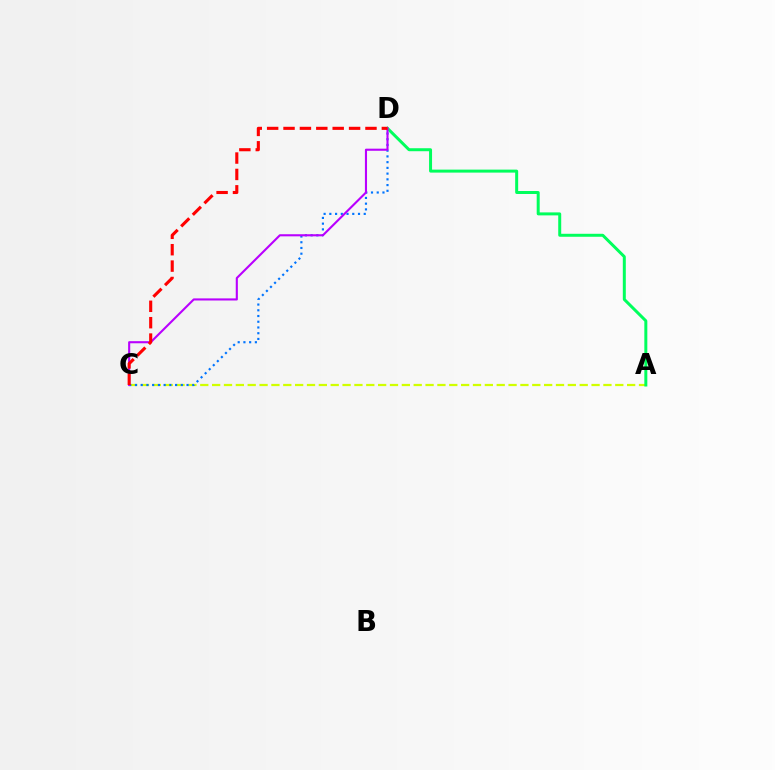{('A', 'C'): [{'color': '#d1ff00', 'line_style': 'dashed', 'thickness': 1.61}], ('C', 'D'): [{'color': '#0074ff', 'line_style': 'dotted', 'thickness': 1.56}, {'color': '#b900ff', 'line_style': 'solid', 'thickness': 1.52}, {'color': '#ff0000', 'line_style': 'dashed', 'thickness': 2.23}], ('A', 'D'): [{'color': '#00ff5c', 'line_style': 'solid', 'thickness': 2.15}]}